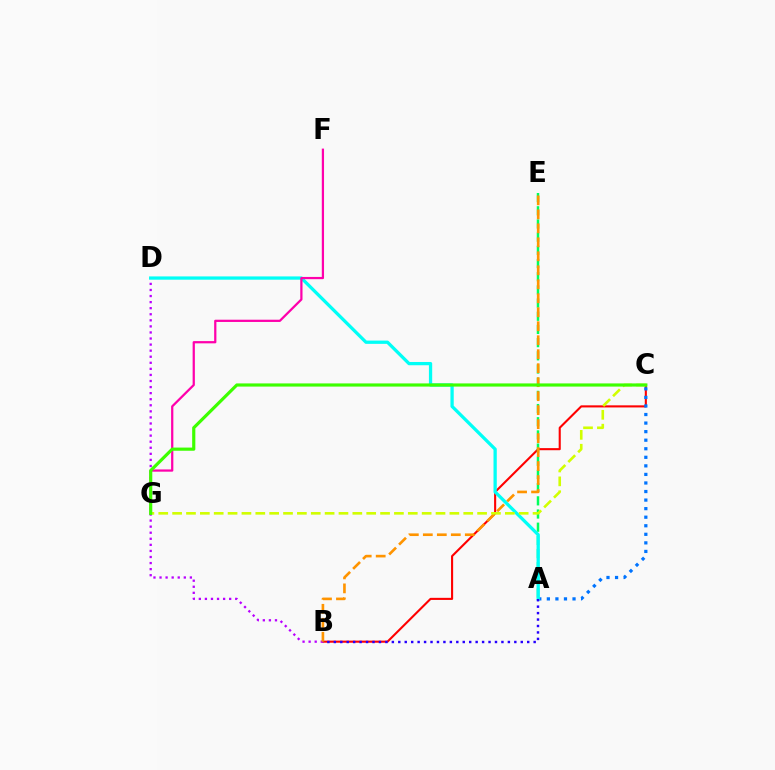{('B', 'C'): [{'color': '#ff0000', 'line_style': 'solid', 'thickness': 1.51}], ('B', 'D'): [{'color': '#b900ff', 'line_style': 'dotted', 'thickness': 1.65}], ('A', 'C'): [{'color': '#0074ff', 'line_style': 'dotted', 'thickness': 2.32}], ('A', 'E'): [{'color': '#00ff5c', 'line_style': 'dashed', 'thickness': 1.79}], ('B', 'E'): [{'color': '#ff9400', 'line_style': 'dashed', 'thickness': 1.9}], ('A', 'D'): [{'color': '#00fff6', 'line_style': 'solid', 'thickness': 2.36}], ('F', 'G'): [{'color': '#ff00ac', 'line_style': 'solid', 'thickness': 1.61}], ('A', 'B'): [{'color': '#2500ff', 'line_style': 'dotted', 'thickness': 1.75}], ('C', 'G'): [{'color': '#d1ff00', 'line_style': 'dashed', 'thickness': 1.88}, {'color': '#3dff00', 'line_style': 'solid', 'thickness': 2.29}]}